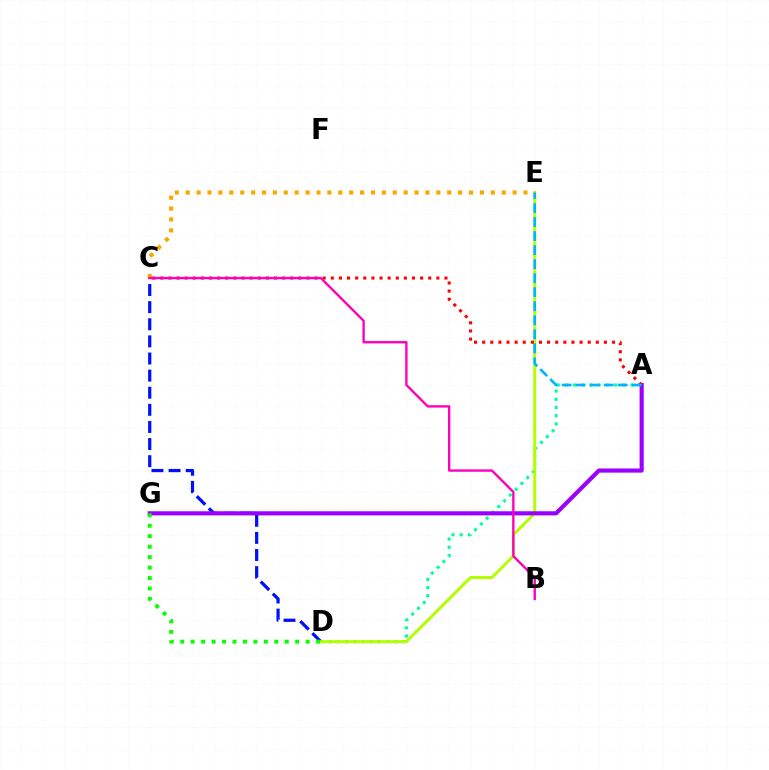{('C', 'D'): [{'color': '#0010ff', 'line_style': 'dashed', 'thickness': 2.32}], ('A', 'D'): [{'color': '#00ff9d', 'line_style': 'dotted', 'thickness': 2.23}], ('D', 'E'): [{'color': '#b3ff00', 'line_style': 'solid', 'thickness': 2.14}], ('A', 'G'): [{'color': '#9b00ff', 'line_style': 'solid', 'thickness': 2.98}], ('C', 'E'): [{'color': '#ffa500', 'line_style': 'dotted', 'thickness': 2.96}], ('A', 'C'): [{'color': '#ff0000', 'line_style': 'dotted', 'thickness': 2.21}], ('B', 'C'): [{'color': '#ff00bd', 'line_style': 'solid', 'thickness': 1.71}], ('D', 'G'): [{'color': '#08ff00', 'line_style': 'dotted', 'thickness': 2.84}], ('A', 'E'): [{'color': '#00b5ff', 'line_style': 'dashed', 'thickness': 1.91}]}